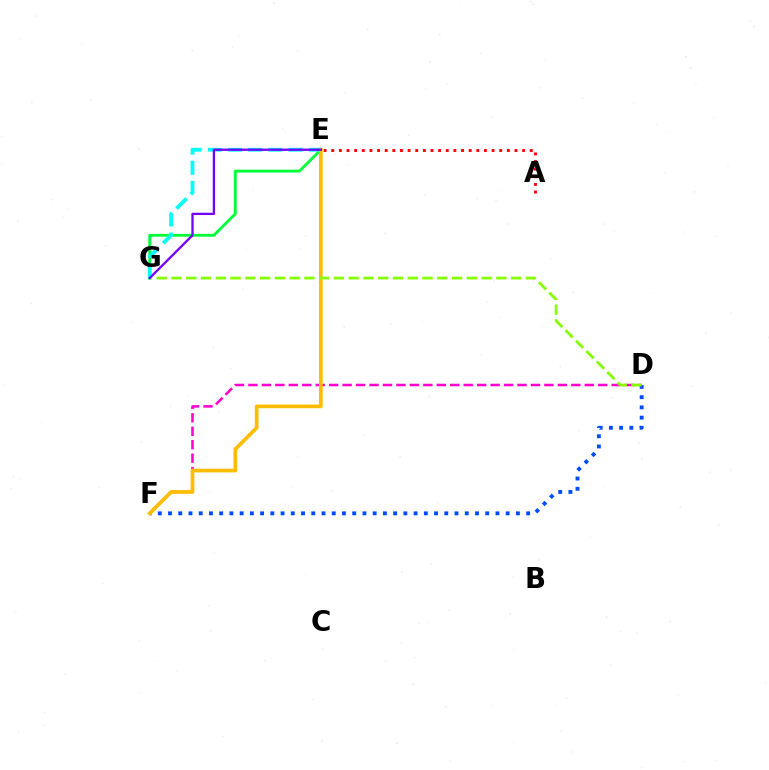{('E', 'G'): [{'color': '#00ff39', 'line_style': 'solid', 'thickness': 2.05}, {'color': '#00fff6', 'line_style': 'dashed', 'thickness': 2.74}, {'color': '#7200ff', 'line_style': 'solid', 'thickness': 1.65}], ('D', 'F'): [{'color': '#004bff', 'line_style': 'dotted', 'thickness': 2.78}, {'color': '#ff00cf', 'line_style': 'dashed', 'thickness': 1.83}], ('A', 'E'): [{'color': '#ff0000', 'line_style': 'dotted', 'thickness': 2.07}], ('E', 'F'): [{'color': '#ffbd00', 'line_style': 'solid', 'thickness': 2.67}], ('D', 'G'): [{'color': '#84ff00', 'line_style': 'dashed', 'thickness': 2.01}]}